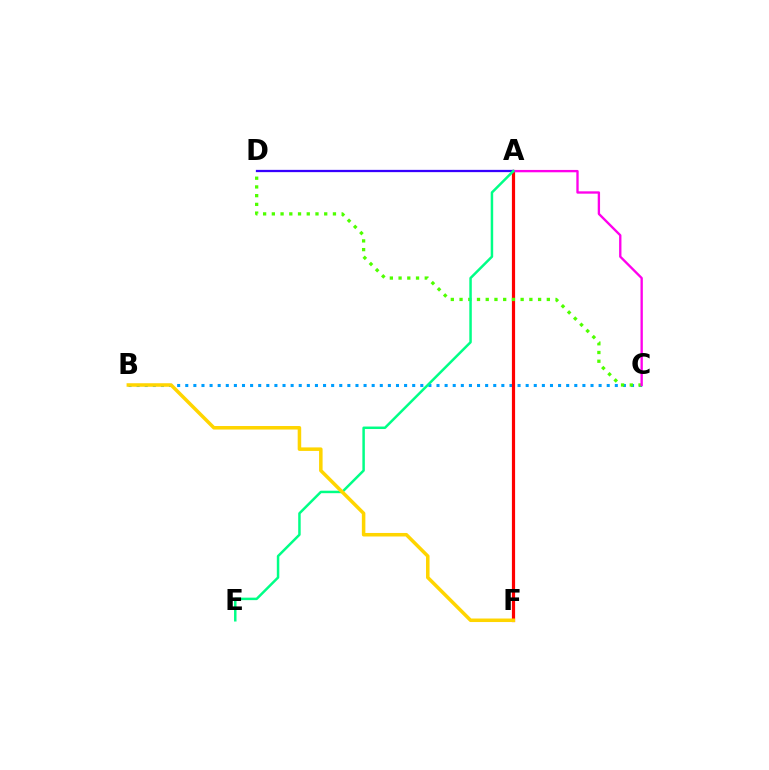{('B', 'C'): [{'color': '#009eff', 'line_style': 'dotted', 'thickness': 2.2}], ('A', 'F'): [{'color': '#ff0000', 'line_style': 'solid', 'thickness': 2.3}], ('C', 'D'): [{'color': '#4fff00', 'line_style': 'dotted', 'thickness': 2.37}], ('A', 'C'): [{'color': '#ff00ed', 'line_style': 'solid', 'thickness': 1.69}], ('A', 'D'): [{'color': '#3700ff', 'line_style': 'solid', 'thickness': 1.64}], ('A', 'E'): [{'color': '#00ff86', 'line_style': 'solid', 'thickness': 1.79}], ('B', 'F'): [{'color': '#ffd500', 'line_style': 'solid', 'thickness': 2.54}]}